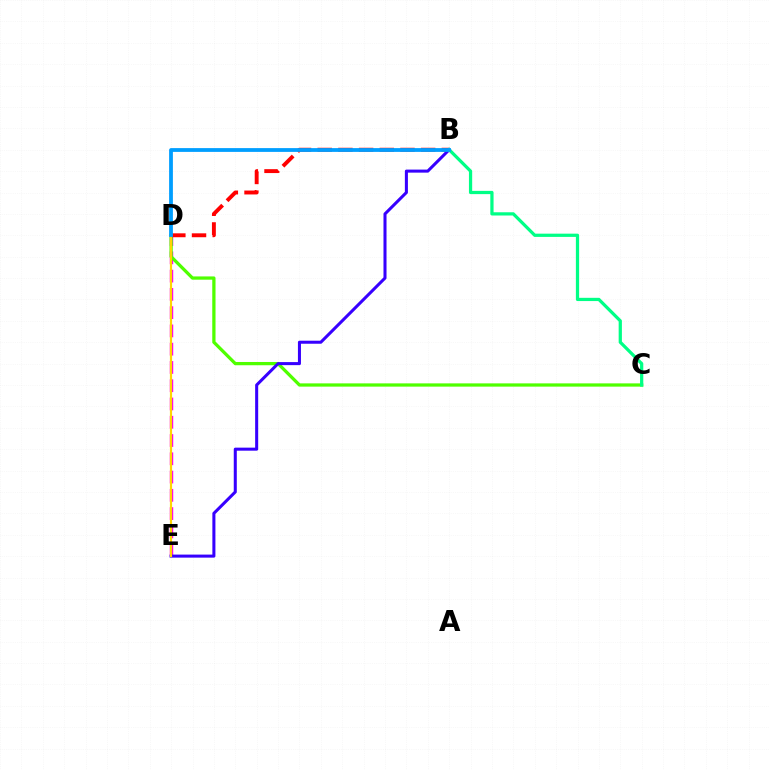{('D', 'E'): [{'color': '#ff00ed', 'line_style': 'dashed', 'thickness': 2.48}, {'color': '#ffd500', 'line_style': 'solid', 'thickness': 1.56}], ('C', 'D'): [{'color': '#4fff00', 'line_style': 'solid', 'thickness': 2.35}], ('B', 'D'): [{'color': '#ff0000', 'line_style': 'dashed', 'thickness': 2.81}, {'color': '#009eff', 'line_style': 'solid', 'thickness': 2.73}], ('B', 'E'): [{'color': '#3700ff', 'line_style': 'solid', 'thickness': 2.19}], ('B', 'C'): [{'color': '#00ff86', 'line_style': 'solid', 'thickness': 2.33}]}